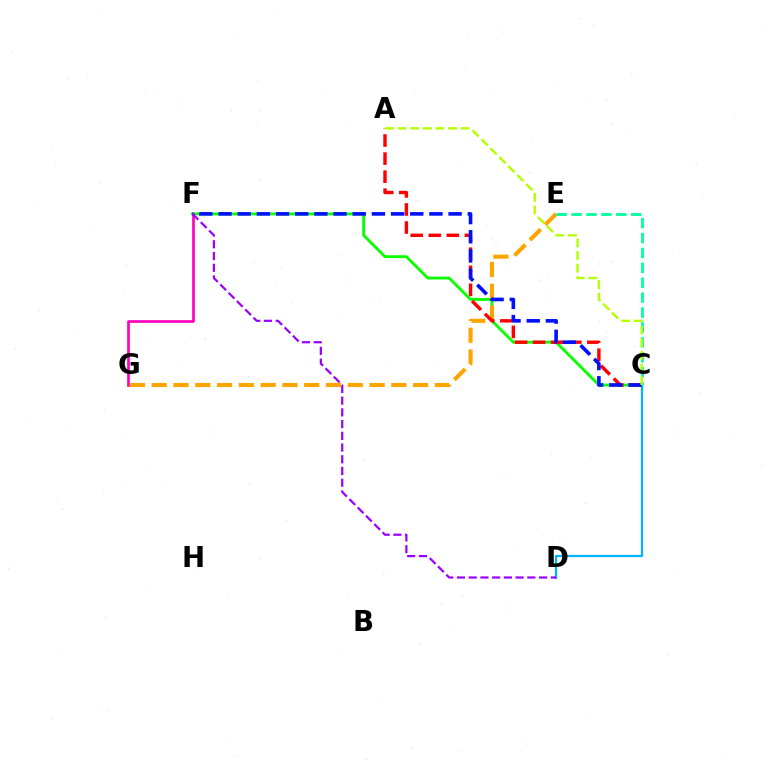{('C', 'F'): [{'color': '#08ff00', 'line_style': 'solid', 'thickness': 2.04}, {'color': '#0010ff', 'line_style': 'dashed', 'thickness': 2.6}], ('F', 'G'): [{'color': '#ff00bd', 'line_style': 'solid', 'thickness': 1.93}], ('C', 'D'): [{'color': '#00b5ff', 'line_style': 'solid', 'thickness': 1.6}], ('E', 'G'): [{'color': '#ffa500', 'line_style': 'dashed', 'thickness': 2.96}], ('A', 'C'): [{'color': '#ff0000', 'line_style': 'dashed', 'thickness': 2.45}, {'color': '#b3ff00', 'line_style': 'dashed', 'thickness': 1.72}], ('C', 'E'): [{'color': '#00ff9d', 'line_style': 'dashed', 'thickness': 2.02}], ('D', 'F'): [{'color': '#9b00ff', 'line_style': 'dashed', 'thickness': 1.59}]}